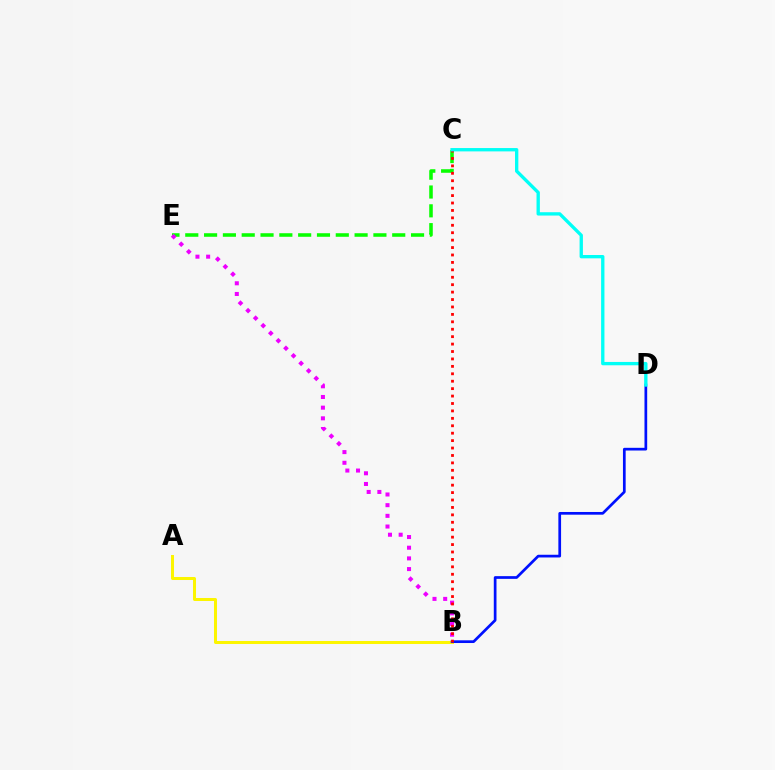{('C', 'E'): [{'color': '#08ff00', 'line_style': 'dashed', 'thickness': 2.56}], ('B', 'E'): [{'color': '#ee00ff', 'line_style': 'dotted', 'thickness': 2.9}], ('A', 'B'): [{'color': '#fcf500', 'line_style': 'solid', 'thickness': 2.17}], ('B', 'D'): [{'color': '#0010ff', 'line_style': 'solid', 'thickness': 1.95}], ('B', 'C'): [{'color': '#ff0000', 'line_style': 'dotted', 'thickness': 2.02}], ('C', 'D'): [{'color': '#00fff6', 'line_style': 'solid', 'thickness': 2.4}]}